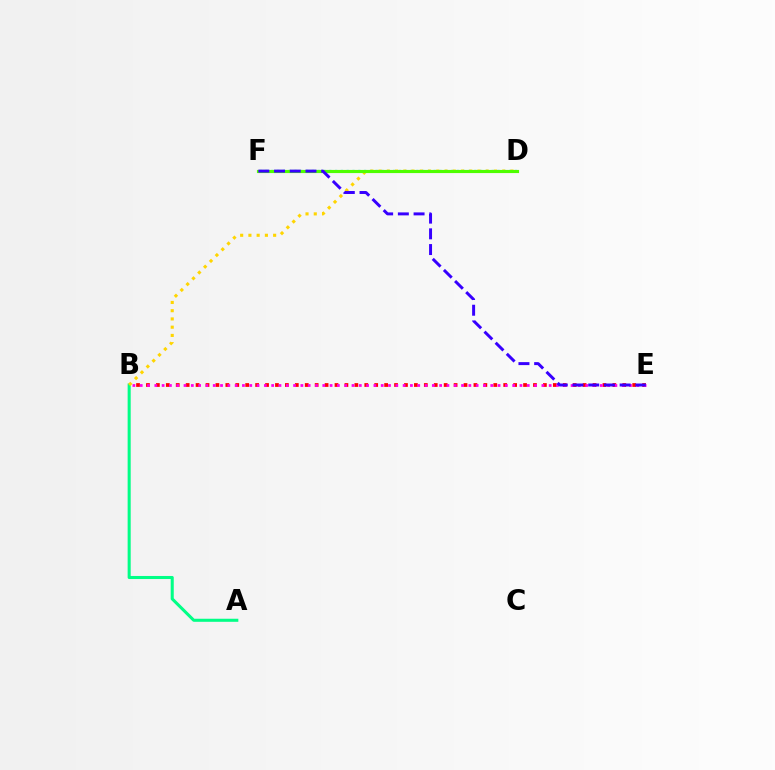{('B', 'E'): [{'color': '#ff0000', 'line_style': 'dotted', 'thickness': 2.7}, {'color': '#ff00ed', 'line_style': 'dotted', 'thickness': 1.98}], ('A', 'B'): [{'color': '#00ff86', 'line_style': 'solid', 'thickness': 2.2}], ('D', 'F'): [{'color': '#009eff', 'line_style': 'dotted', 'thickness': 1.58}, {'color': '#4fff00', 'line_style': 'solid', 'thickness': 2.26}], ('B', 'D'): [{'color': '#ffd500', 'line_style': 'dotted', 'thickness': 2.24}], ('E', 'F'): [{'color': '#3700ff', 'line_style': 'dashed', 'thickness': 2.14}]}